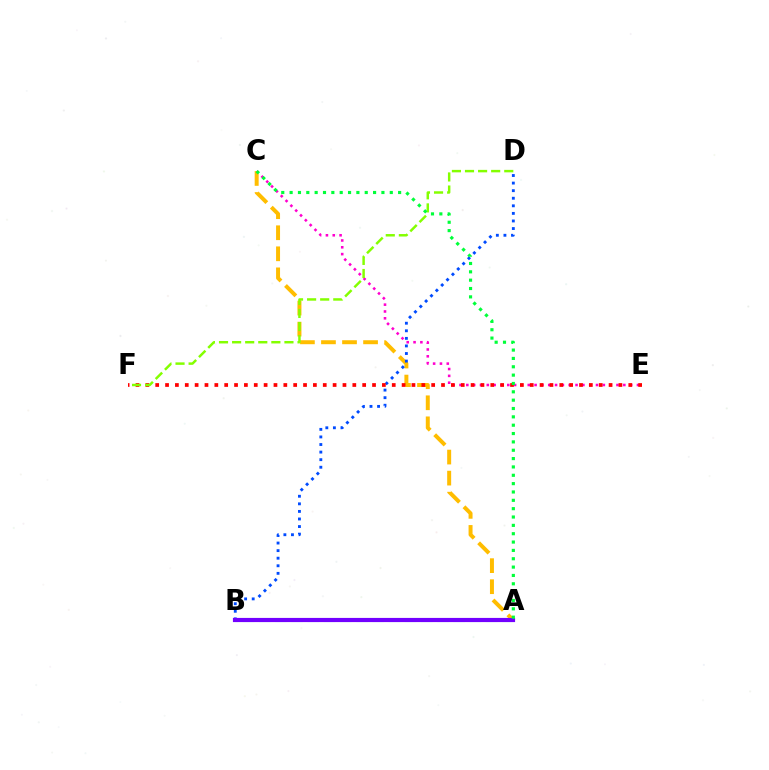{('C', 'E'): [{'color': '#ff00cf', 'line_style': 'dotted', 'thickness': 1.85}], ('A', 'C'): [{'color': '#ffbd00', 'line_style': 'dashed', 'thickness': 2.86}, {'color': '#00ff39', 'line_style': 'dotted', 'thickness': 2.27}], ('A', 'B'): [{'color': '#00fff6', 'line_style': 'dashed', 'thickness': 2.2}, {'color': '#7200ff', 'line_style': 'solid', 'thickness': 3.0}], ('B', 'D'): [{'color': '#004bff', 'line_style': 'dotted', 'thickness': 2.06}], ('E', 'F'): [{'color': '#ff0000', 'line_style': 'dotted', 'thickness': 2.68}], ('D', 'F'): [{'color': '#84ff00', 'line_style': 'dashed', 'thickness': 1.78}]}